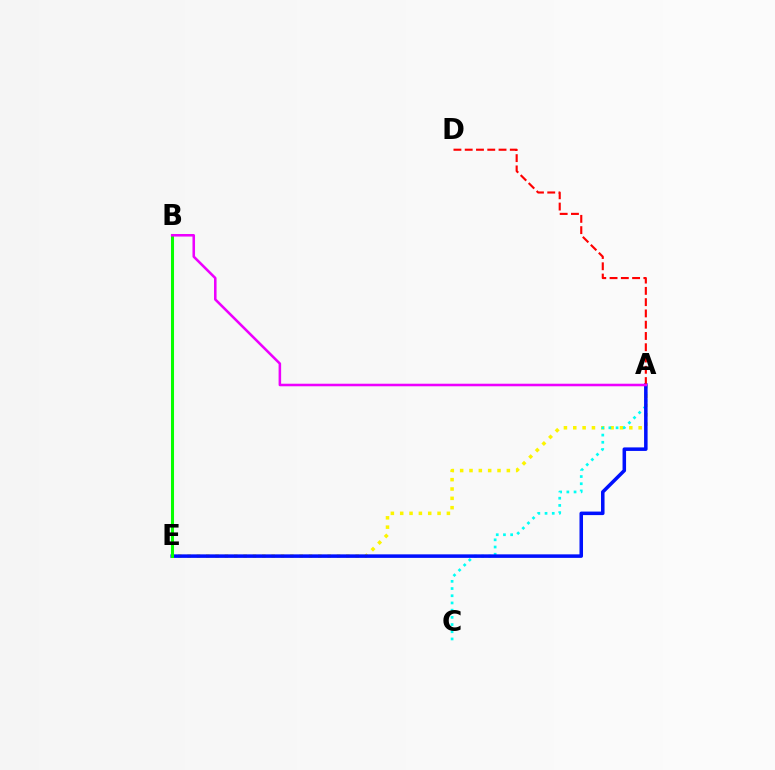{('A', 'E'): [{'color': '#fcf500', 'line_style': 'dotted', 'thickness': 2.54}, {'color': '#0010ff', 'line_style': 'solid', 'thickness': 2.54}], ('A', 'C'): [{'color': '#00fff6', 'line_style': 'dotted', 'thickness': 1.96}], ('A', 'D'): [{'color': '#ff0000', 'line_style': 'dashed', 'thickness': 1.53}], ('B', 'E'): [{'color': '#08ff00', 'line_style': 'solid', 'thickness': 2.19}], ('A', 'B'): [{'color': '#ee00ff', 'line_style': 'solid', 'thickness': 1.84}]}